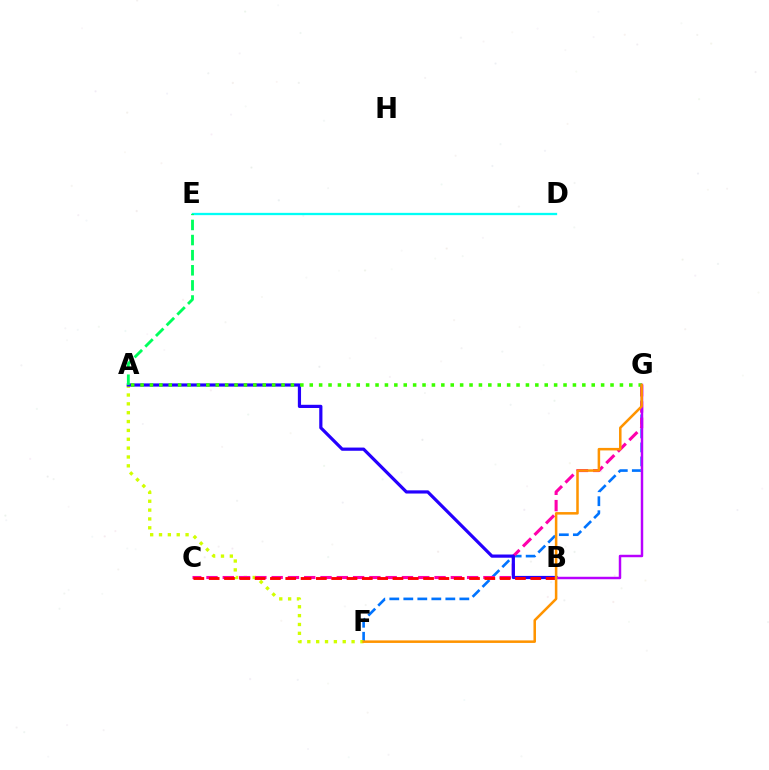{('F', 'G'): [{'color': '#0074ff', 'line_style': 'dashed', 'thickness': 1.9}, {'color': '#ff9400', 'line_style': 'solid', 'thickness': 1.82}], ('D', 'E'): [{'color': '#00fff6', 'line_style': 'solid', 'thickness': 1.65}], ('A', 'F'): [{'color': '#d1ff00', 'line_style': 'dotted', 'thickness': 2.41}], ('C', 'G'): [{'color': '#ff00ac', 'line_style': 'dashed', 'thickness': 2.21}], ('A', 'B'): [{'color': '#2500ff', 'line_style': 'solid', 'thickness': 2.3}], ('A', 'G'): [{'color': '#3dff00', 'line_style': 'dotted', 'thickness': 2.55}], ('B', 'C'): [{'color': '#ff0000', 'line_style': 'dashed', 'thickness': 2.08}], ('A', 'E'): [{'color': '#00ff5c', 'line_style': 'dashed', 'thickness': 2.05}], ('B', 'G'): [{'color': '#b900ff', 'line_style': 'solid', 'thickness': 1.77}]}